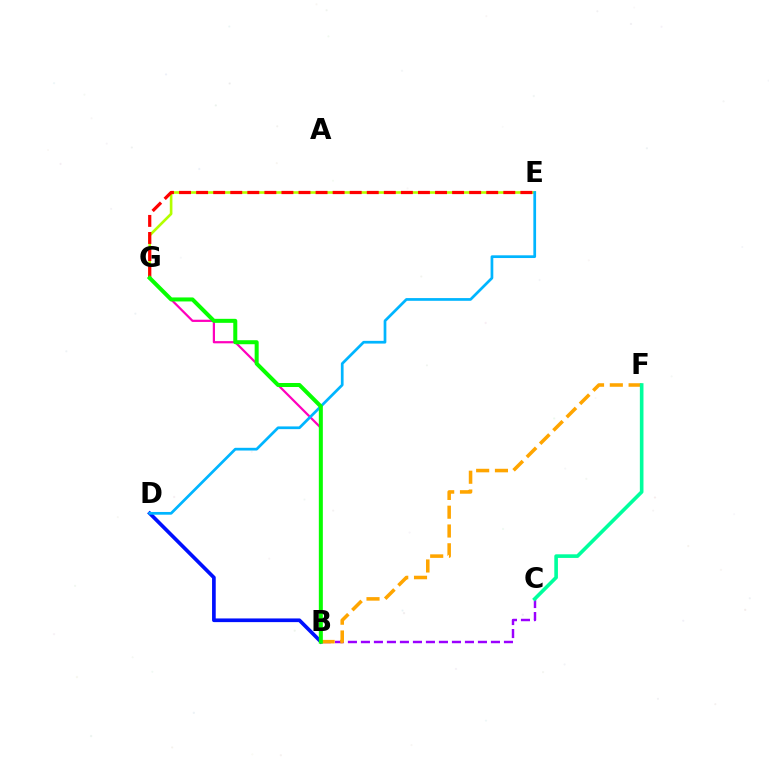{('B', 'G'): [{'color': '#ff00bd', 'line_style': 'solid', 'thickness': 1.59}, {'color': '#08ff00', 'line_style': 'solid', 'thickness': 2.89}], ('B', 'D'): [{'color': '#0010ff', 'line_style': 'solid', 'thickness': 2.65}], ('E', 'G'): [{'color': '#b3ff00', 'line_style': 'solid', 'thickness': 1.9}, {'color': '#ff0000', 'line_style': 'dashed', 'thickness': 2.32}], ('D', 'E'): [{'color': '#00b5ff', 'line_style': 'solid', 'thickness': 1.96}], ('B', 'C'): [{'color': '#9b00ff', 'line_style': 'dashed', 'thickness': 1.77}], ('B', 'F'): [{'color': '#ffa500', 'line_style': 'dashed', 'thickness': 2.55}], ('C', 'F'): [{'color': '#00ff9d', 'line_style': 'solid', 'thickness': 2.61}]}